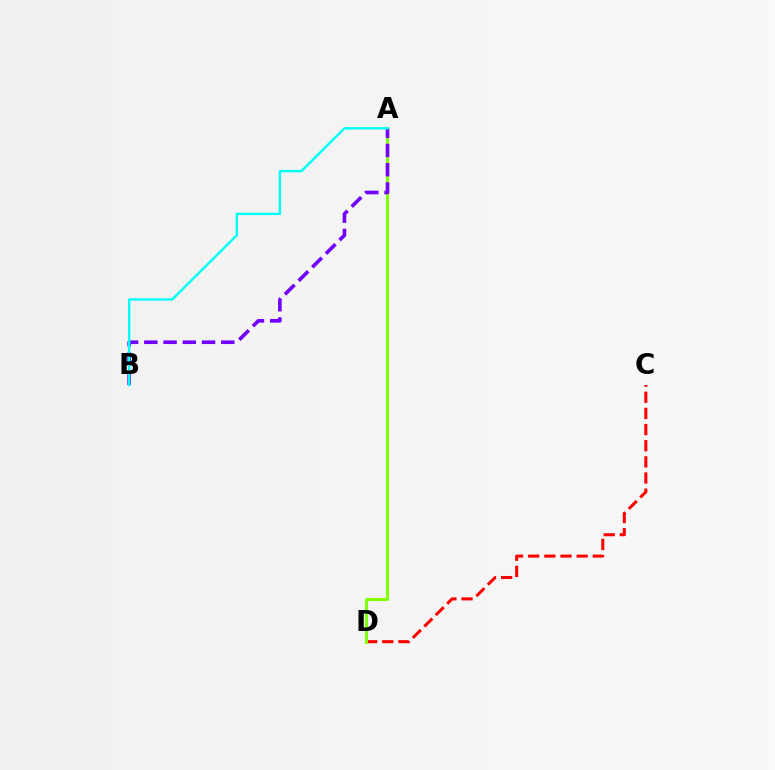{('C', 'D'): [{'color': '#ff0000', 'line_style': 'dashed', 'thickness': 2.19}], ('A', 'D'): [{'color': '#84ff00', 'line_style': 'solid', 'thickness': 2.2}], ('A', 'B'): [{'color': '#7200ff', 'line_style': 'dashed', 'thickness': 2.61}, {'color': '#00fff6', 'line_style': 'solid', 'thickness': 1.73}]}